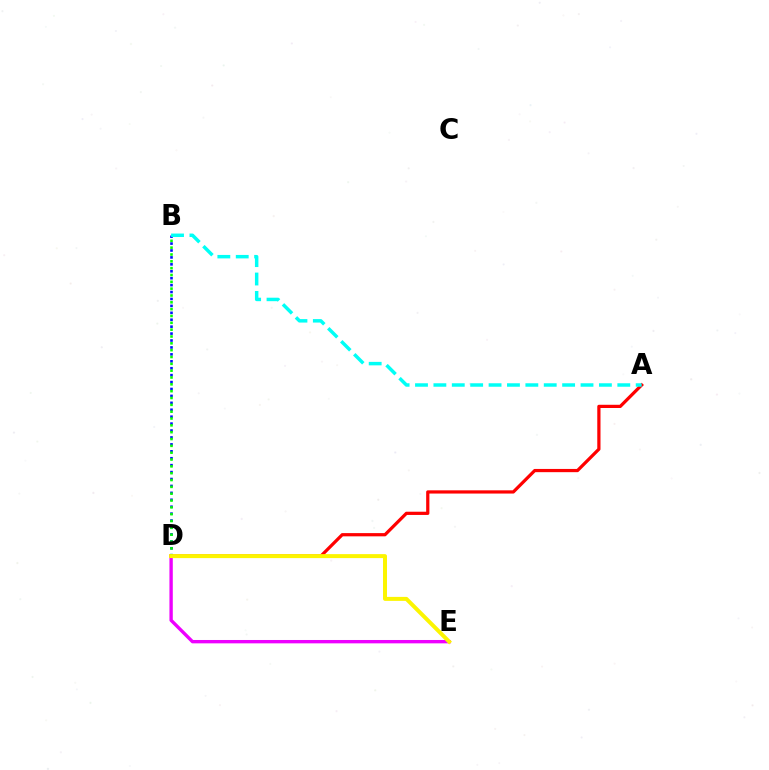{('D', 'E'): [{'color': '#ee00ff', 'line_style': 'solid', 'thickness': 2.42}, {'color': '#fcf500', 'line_style': 'solid', 'thickness': 2.87}], ('B', 'D'): [{'color': '#0010ff', 'line_style': 'dotted', 'thickness': 1.88}, {'color': '#08ff00', 'line_style': 'dotted', 'thickness': 1.86}], ('A', 'D'): [{'color': '#ff0000', 'line_style': 'solid', 'thickness': 2.32}], ('A', 'B'): [{'color': '#00fff6', 'line_style': 'dashed', 'thickness': 2.5}]}